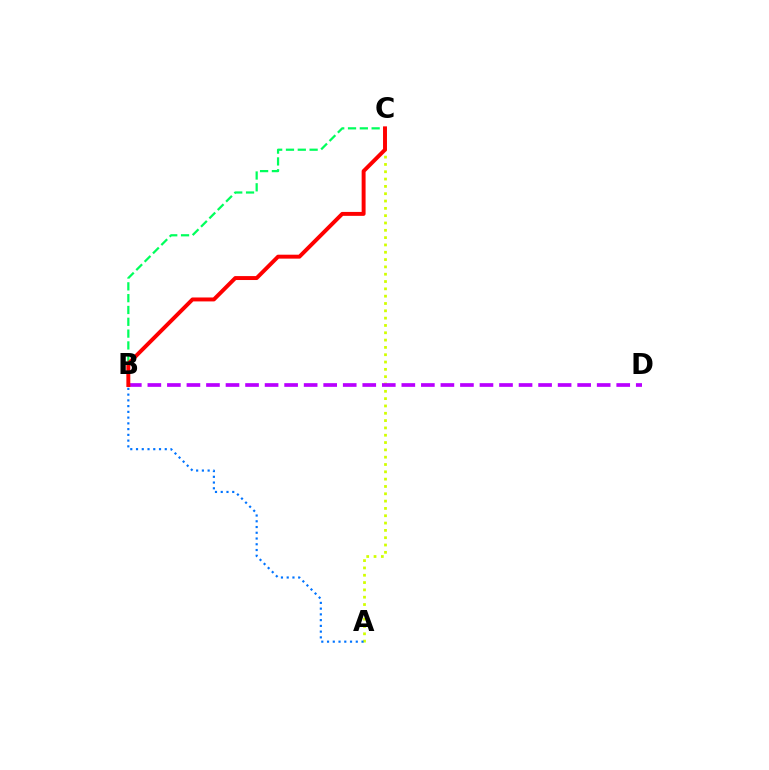{('A', 'C'): [{'color': '#d1ff00', 'line_style': 'dotted', 'thickness': 1.99}], ('A', 'B'): [{'color': '#0074ff', 'line_style': 'dotted', 'thickness': 1.56}], ('B', 'D'): [{'color': '#b900ff', 'line_style': 'dashed', 'thickness': 2.65}], ('B', 'C'): [{'color': '#00ff5c', 'line_style': 'dashed', 'thickness': 1.61}, {'color': '#ff0000', 'line_style': 'solid', 'thickness': 2.83}]}